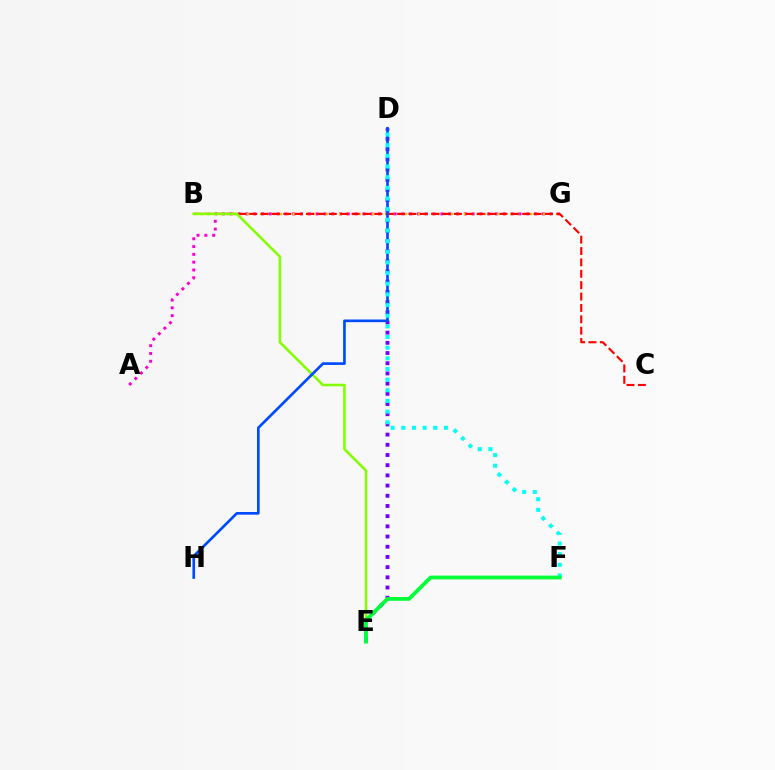{('A', 'G'): [{'color': '#ff00cf', 'line_style': 'dotted', 'thickness': 2.12}], ('B', 'G'): [{'color': '#ffbd00', 'line_style': 'dotted', 'thickness': 1.79}], ('B', 'C'): [{'color': '#ff0000', 'line_style': 'dashed', 'thickness': 1.55}], ('B', 'E'): [{'color': '#84ff00', 'line_style': 'solid', 'thickness': 1.85}], ('D', 'E'): [{'color': '#7200ff', 'line_style': 'dotted', 'thickness': 2.77}], ('D', 'H'): [{'color': '#004bff', 'line_style': 'solid', 'thickness': 1.92}], ('D', 'F'): [{'color': '#00fff6', 'line_style': 'dotted', 'thickness': 2.9}], ('E', 'F'): [{'color': '#00ff39', 'line_style': 'solid', 'thickness': 2.73}]}